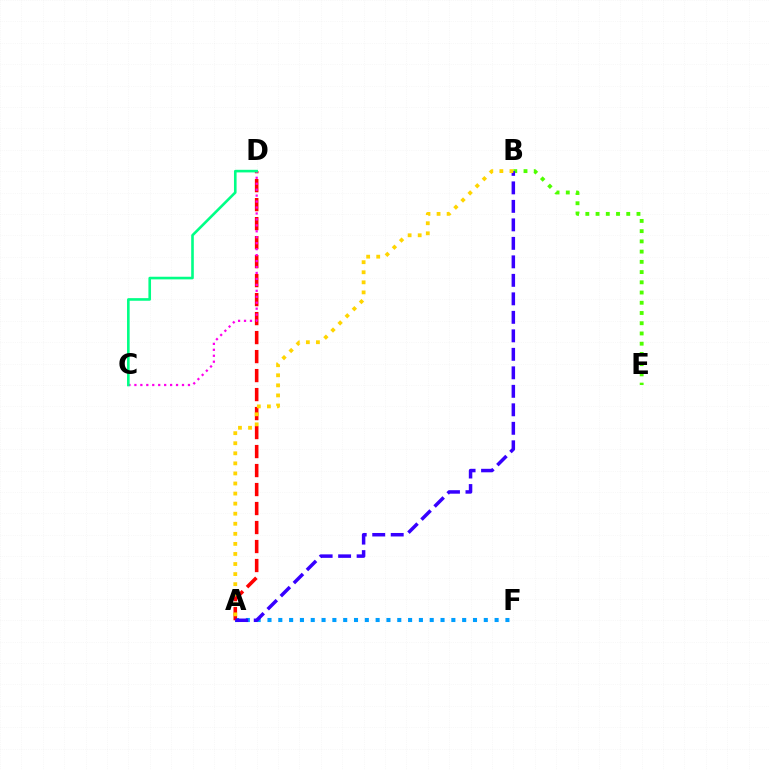{('B', 'E'): [{'color': '#4fff00', 'line_style': 'dotted', 'thickness': 2.78}], ('A', 'F'): [{'color': '#009eff', 'line_style': 'dotted', 'thickness': 2.94}], ('A', 'D'): [{'color': '#ff0000', 'line_style': 'dashed', 'thickness': 2.58}], ('C', 'D'): [{'color': '#ff00ed', 'line_style': 'dotted', 'thickness': 1.62}, {'color': '#00ff86', 'line_style': 'solid', 'thickness': 1.88}], ('A', 'B'): [{'color': '#3700ff', 'line_style': 'dashed', 'thickness': 2.51}, {'color': '#ffd500', 'line_style': 'dotted', 'thickness': 2.73}]}